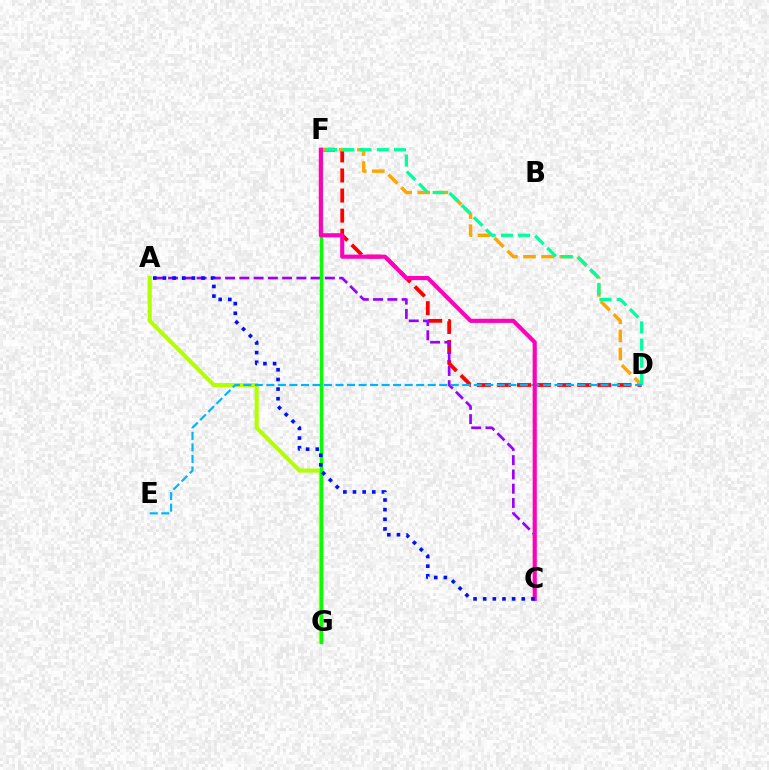{('D', 'F'): [{'color': '#ff0000', 'line_style': 'dashed', 'thickness': 2.73}, {'color': '#ffa500', 'line_style': 'dashed', 'thickness': 2.46}, {'color': '#00ff9d', 'line_style': 'dashed', 'thickness': 2.34}], ('A', 'C'): [{'color': '#9b00ff', 'line_style': 'dashed', 'thickness': 1.94}, {'color': '#0010ff', 'line_style': 'dotted', 'thickness': 2.62}], ('A', 'G'): [{'color': '#b3ff00', 'line_style': 'solid', 'thickness': 2.94}], ('F', 'G'): [{'color': '#08ff00', 'line_style': 'solid', 'thickness': 2.46}], ('D', 'E'): [{'color': '#00b5ff', 'line_style': 'dashed', 'thickness': 1.57}], ('C', 'F'): [{'color': '#ff00bd', 'line_style': 'solid', 'thickness': 2.97}]}